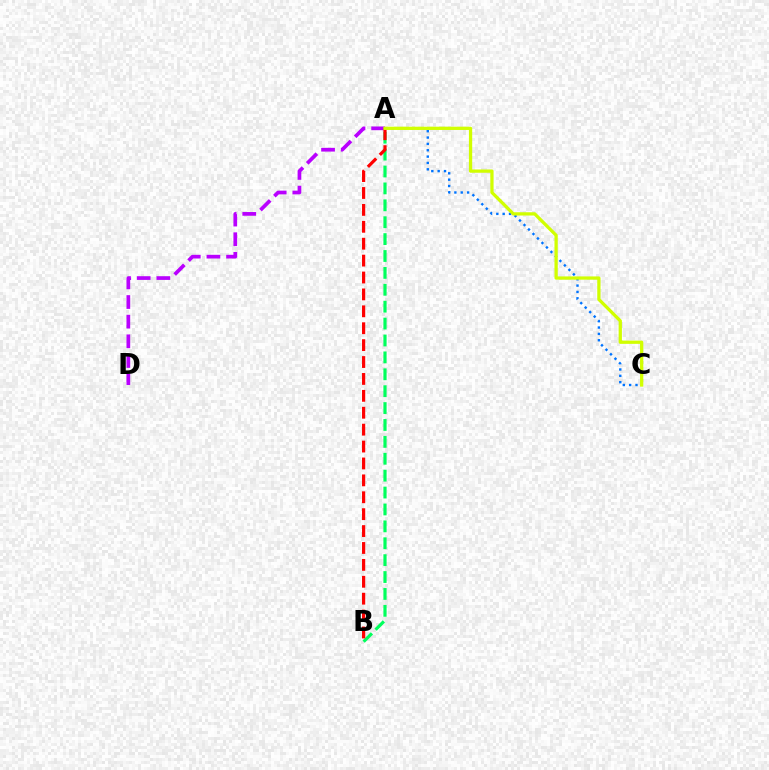{('A', 'B'): [{'color': '#00ff5c', 'line_style': 'dashed', 'thickness': 2.3}, {'color': '#ff0000', 'line_style': 'dashed', 'thickness': 2.3}], ('A', 'C'): [{'color': '#0074ff', 'line_style': 'dotted', 'thickness': 1.73}, {'color': '#d1ff00', 'line_style': 'solid', 'thickness': 2.36}], ('A', 'D'): [{'color': '#b900ff', 'line_style': 'dashed', 'thickness': 2.67}]}